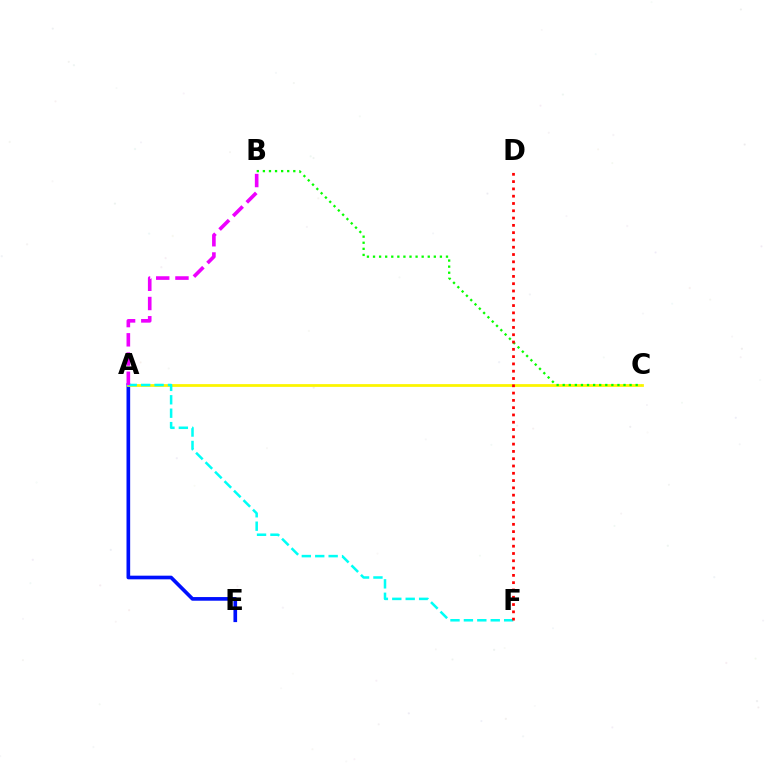{('A', 'E'): [{'color': '#0010ff', 'line_style': 'solid', 'thickness': 2.63}], ('A', 'C'): [{'color': '#fcf500', 'line_style': 'solid', 'thickness': 1.99}], ('B', 'C'): [{'color': '#08ff00', 'line_style': 'dotted', 'thickness': 1.65}], ('A', 'F'): [{'color': '#00fff6', 'line_style': 'dashed', 'thickness': 1.82}], ('D', 'F'): [{'color': '#ff0000', 'line_style': 'dotted', 'thickness': 1.98}], ('A', 'B'): [{'color': '#ee00ff', 'line_style': 'dashed', 'thickness': 2.61}]}